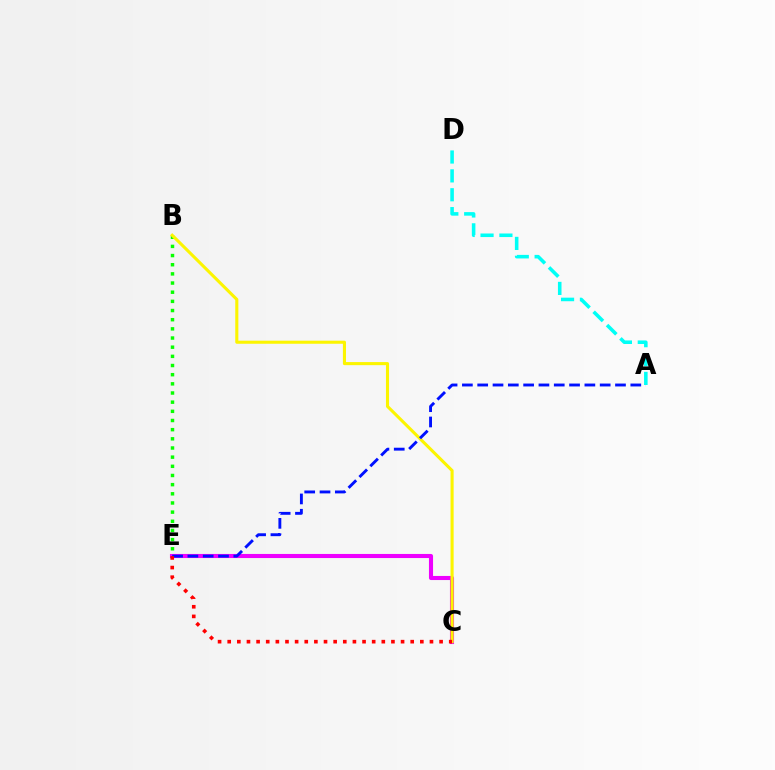{('B', 'E'): [{'color': '#08ff00', 'line_style': 'dotted', 'thickness': 2.49}], ('C', 'E'): [{'color': '#ee00ff', 'line_style': 'solid', 'thickness': 2.95}, {'color': '#ff0000', 'line_style': 'dotted', 'thickness': 2.62}], ('B', 'C'): [{'color': '#fcf500', 'line_style': 'solid', 'thickness': 2.22}], ('A', 'E'): [{'color': '#0010ff', 'line_style': 'dashed', 'thickness': 2.08}], ('A', 'D'): [{'color': '#00fff6', 'line_style': 'dashed', 'thickness': 2.56}]}